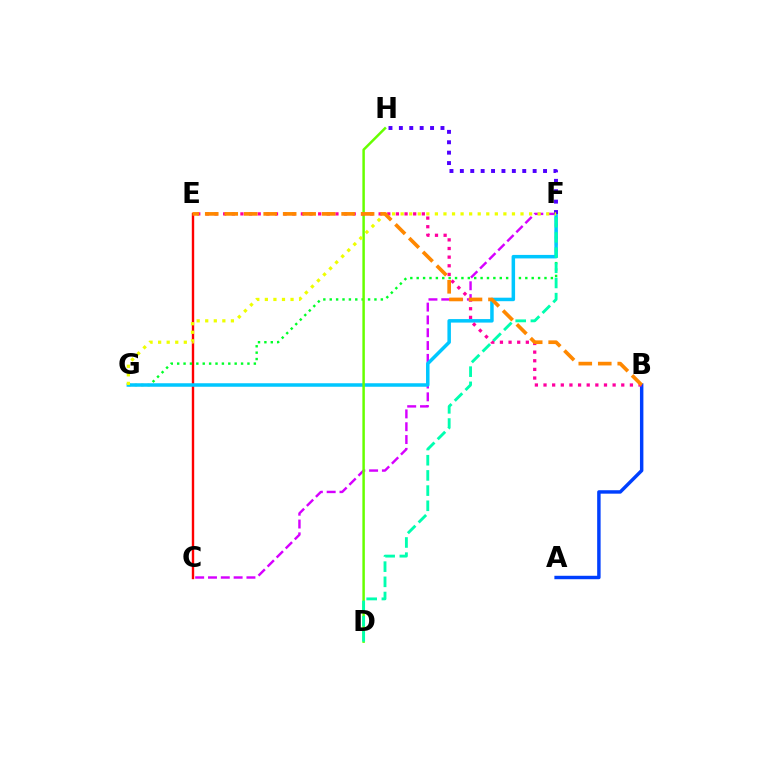{('C', 'F'): [{'color': '#d600ff', 'line_style': 'dashed', 'thickness': 1.74}], ('C', 'E'): [{'color': '#ff0000', 'line_style': 'solid', 'thickness': 1.72}], ('A', 'B'): [{'color': '#003fff', 'line_style': 'solid', 'thickness': 2.48}], ('F', 'G'): [{'color': '#00ff27', 'line_style': 'dotted', 'thickness': 1.74}, {'color': '#00c7ff', 'line_style': 'solid', 'thickness': 2.52}, {'color': '#eeff00', 'line_style': 'dotted', 'thickness': 2.33}], ('D', 'H'): [{'color': '#66ff00', 'line_style': 'solid', 'thickness': 1.79}], ('B', 'E'): [{'color': '#ff00a0', 'line_style': 'dotted', 'thickness': 2.35}, {'color': '#ff8800', 'line_style': 'dashed', 'thickness': 2.65}], ('D', 'F'): [{'color': '#00ffaf', 'line_style': 'dashed', 'thickness': 2.06}], ('F', 'H'): [{'color': '#4f00ff', 'line_style': 'dotted', 'thickness': 2.83}]}